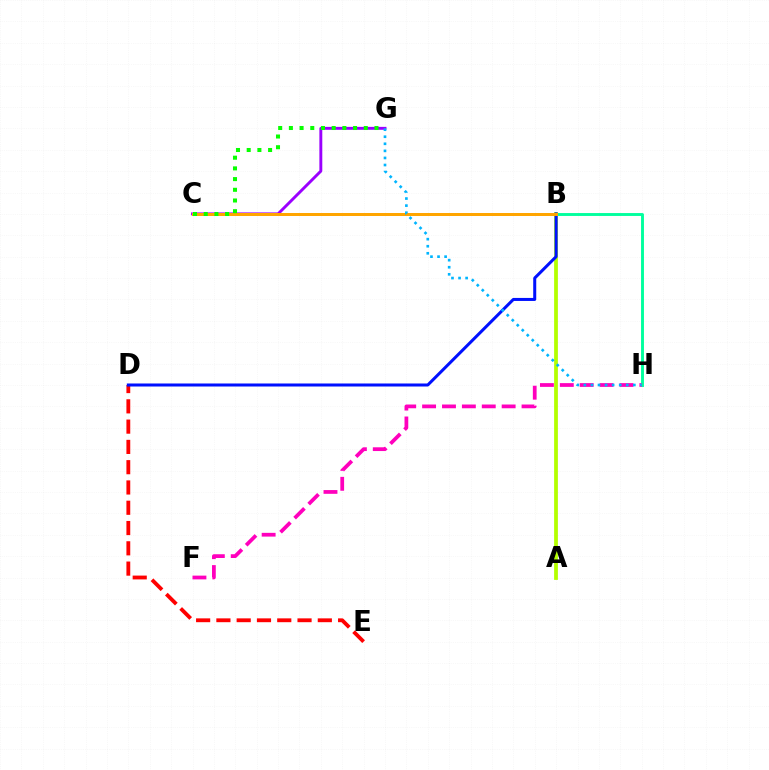{('C', 'G'): [{'color': '#9b00ff', 'line_style': 'solid', 'thickness': 2.1}, {'color': '#08ff00', 'line_style': 'dotted', 'thickness': 2.91}], ('B', 'H'): [{'color': '#00ff9d', 'line_style': 'solid', 'thickness': 2.08}], ('D', 'E'): [{'color': '#ff0000', 'line_style': 'dashed', 'thickness': 2.76}], ('A', 'B'): [{'color': '#b3ff00', 'line_style': 'solid', 'thickness': 2.71}], ('B', 'D'): [{'color': '#0010ff', 'line_style': 'solid', 'thickness': 2.18}], ('B', 'C'): [{'color': '#ffa500', 'line_style': 'solid', 'thickness': 2.16}], ('F', 'H'): [{'color': '#ff00bd', 'line_style': 'dashed', 'thickness': 2.7}], ('G', 'H'): [{'color': '#00b5ff', 'line_style': 'dotted', 'thickness': 1.92}]}